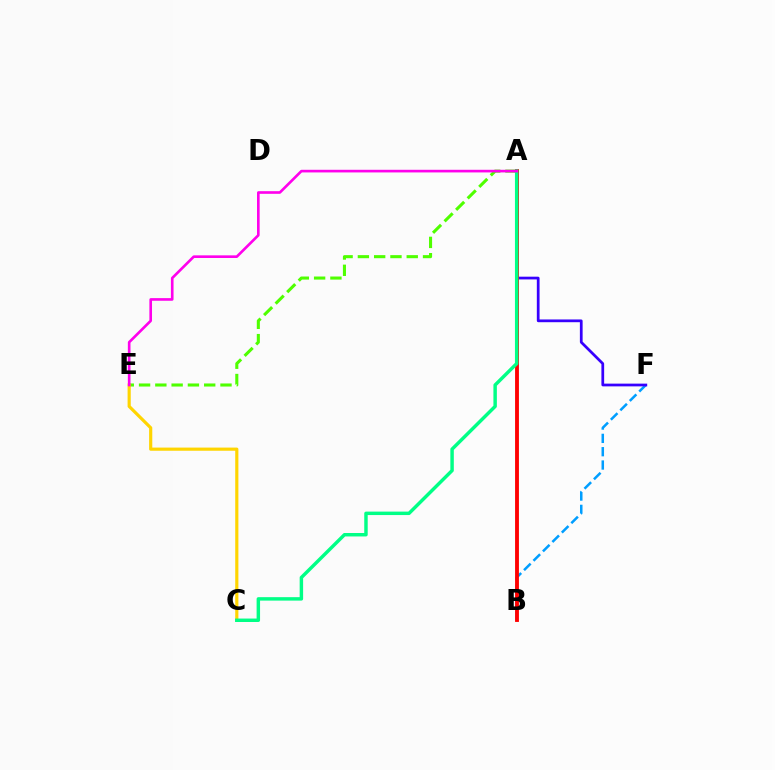{('B', 'F'): [{'color': '#009eff', 'line_style': 'dashed', 'thickness': 1.81}], ('A', 'F'): [{'color': '#3700ff', 'line_style': 'solid', 'thickness': 1.98}], ('A', 'E'): [{'color': '#4fff00', 'line_style': 'dashed', 'thickness': 2.21}, {'color': '#ff00ed', 'line_style': 'solid', 'thickness': 1.9}], ('C', 'E'): [{'color': '#ffd500', 'line_style': 'solid', 'thickness': 2.28}], ('A', 'B'): [{'color': '#ff0000', 'line_style': 'solid', 'thickness': 2.77}], ('A', 'C'): [{'color': '#00ff86', 'line_style': 'solid', 'thickness': 2.48}]}